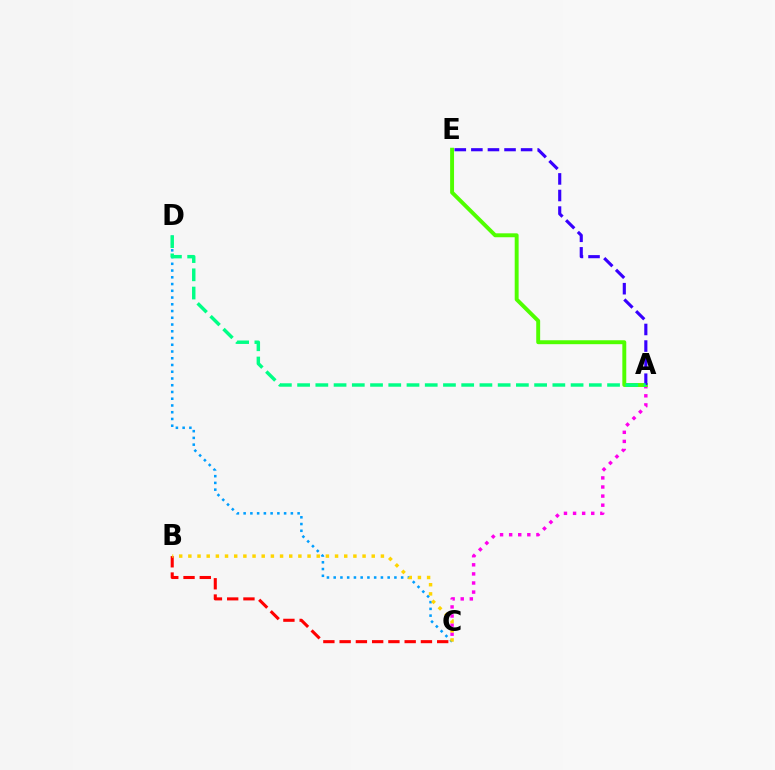{('B', 'C'): [{'color': '#ff0000', 'line_style': 'dashed', 'thickness': 2.21}, {'color': '#ffd500', 'line_style': 'dotted', 'thickness': 2.49}], ('A', 'C'): [{'color': '#ff00ed', 'line_style': 'dotted', 'thickness': 2.47}], ('A', 'E'): [{'color': '#4fff00', 'line_style': 'solid', 'thickness': 2.82}, {'color': '#3700ff', 'line_style': 'dashed', 'thickness': 2.25}], ('C', 'D'): [{'color': '#009eff', 'line_style': 'dotted', 'thickness': 1.83}], ('A', 'D'): [{'color': '#00ff86', 'line_style': 'dashed', 'thickness': 2.48}]}